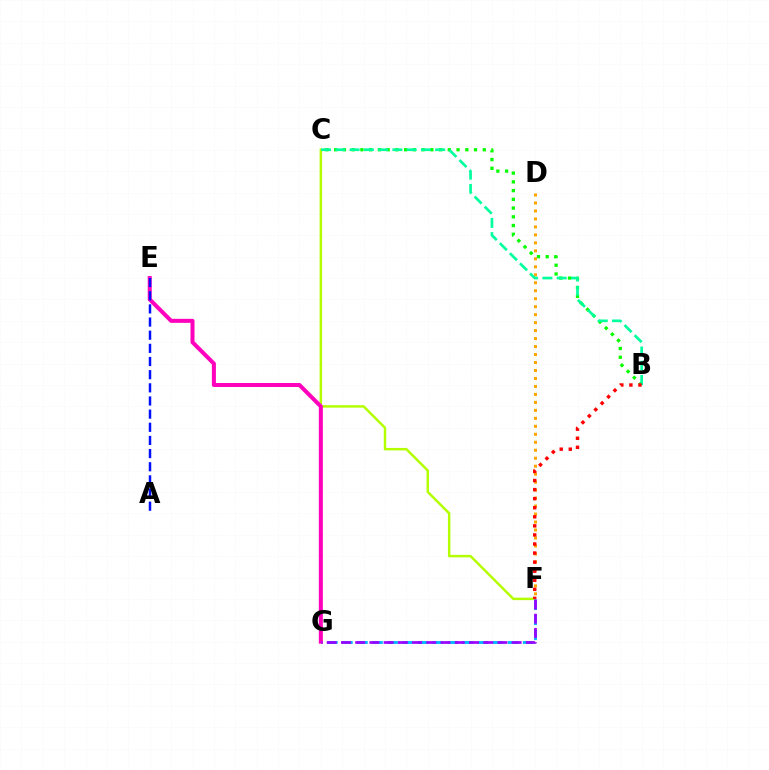{('C', 'F'): [{'color': '#b3ff00', 'line_style': 'solid', 'thickness': 1.78}], ('B', 'C'): [{'color': '#08ff00', 'line_style': 'dotted', 'thickness': 2.37}, {'color': '#00ff9d', 'line_style': 'dashed', 'thickness': 1.94}], ('F', 'G'): [{'color': '#00b5ff', 'line_style': 'dashed', 'thickness': 2.05}, {'color': '#9b00ff', 'line_style': 'dashed', 'thickness': 1.93}], ('E', 'G'): [{'color': '#ff00bd', 'line_style': 'solid', 'thickness': 2.89}], ('D', 'F'): [{'color': '#ffa500', 'line_style': 'dotted', 'thickness': 2.17}], ('B', 'F'): [{'color': '#ff0000', 'line_style': 'dotted', 'thickness': 2.46}], ('A', 'E'): [{'color': '#0010ff', 'line_style': 'dashed', 'thickness': 1.79}]}